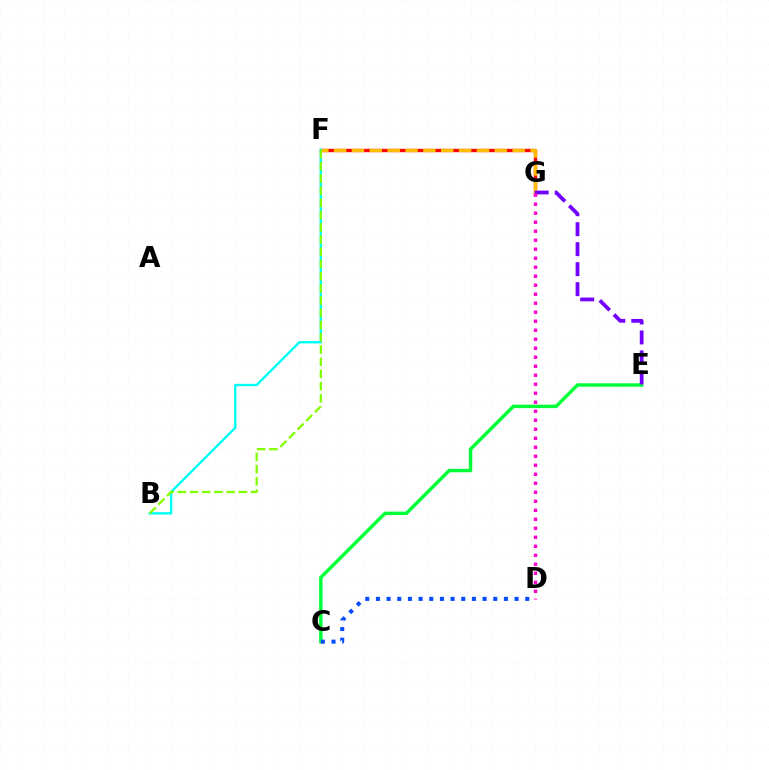{('F', 'G'): [{'color': '#ff0000', 'line_style': 'solid', 'thickness': 2.4}, {'color': '#ffbd00', 'line_style': 'dashed', 'thickness': 2.43}], ('C', 'E'): [{'color': '#00ff39', 'line_style': 'solid', 'thickness': 2.48}], ('E', 'G'): [{'color': '#7200ff', 'line_style': 'dashed', 'thickness': 2.72}], ('B', 'F'): [{'color': '#00fff6', 'line_style': 'solid', 'thickness': 1.72}, {'color': '#84ff00', 'line_style': 'dashed', 'thickness': 1.66}], ('D', 'G'): [{'color': '#ff00cf', 'line_style': 'dotted', 'thickness': 2.45}], ('C', 'D'): [{'color': '#004bff', 'line_style': 'dotted', 'thickness': 2.9}]}